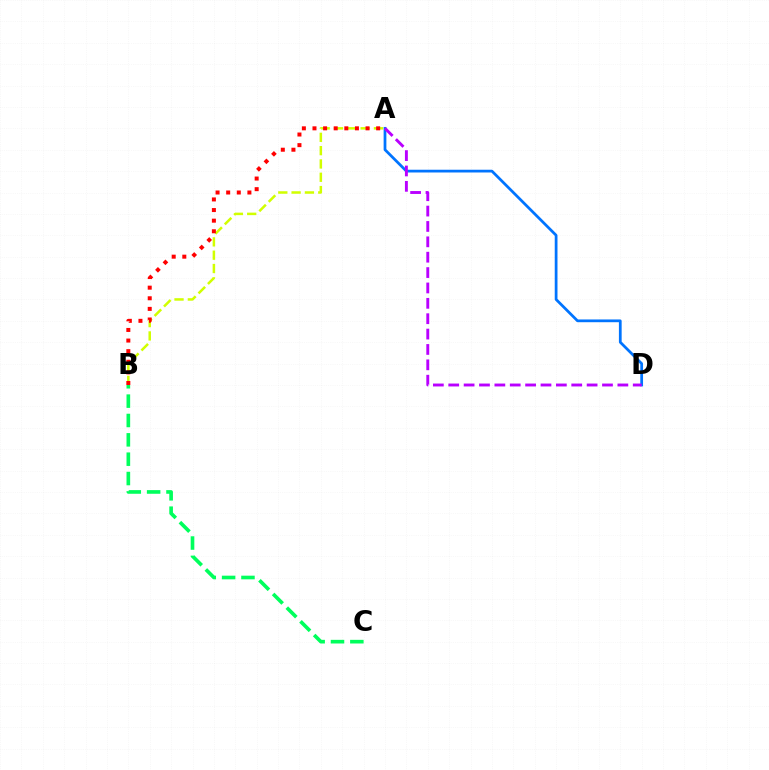{('A', 'D'): [{'color': '#0074ff', 'line_style': 'solid', 'thickness': 1.98}, {'color': '#b900ff', 'line_style': 'dashed', 'thickness': 2.09}], ('B', 'C'): [{'color': '#00ff5c', 'line_style': 'dashed', 'thickness': 2.63}], ('A', 'B'): [{'color': '#d1ff00', 'line_style': 'dashed', 'thickness': 1.81}, {'color': '#ff0000', 'line_style': 'dotted', 'thickness': 2.88}]}